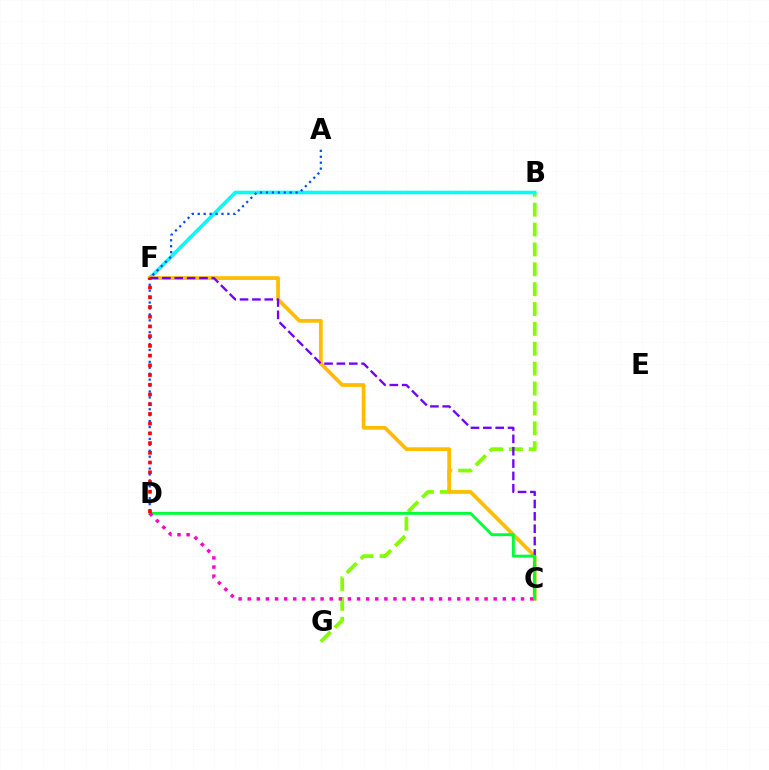{('B', 'G'): [{'color': '#84ff00', 'line_style': 'dashed', 'thickness': 2.7}], ('B', 'F'): [{'color': '#00fff6', 'line_style': 'solid', 'thickness': 2.6}], ('C', 'F'): [{'color': '#ffbd00', 'line_style': 'solid', 'thickness': 2.7}, {'color': '#7200ff', 'line_style': 'dashed', 'thickness': 1.68}], ('A', 'D'): [{'color': '#004bff', 'line_style': 'dotted', 'thickness': 1.61}], ('C', 'D'): [{'color': '#00ff39', 'line_style': 'solid', 'thickness': 2.08}, {'color': '#ff00cf', 'line_style': 'dotted', 'thickness': 2.48}], ('D', 'F'): [{'color': '#ff0000', 'line_style': 'dotted', 'thickness': 2.64}]}